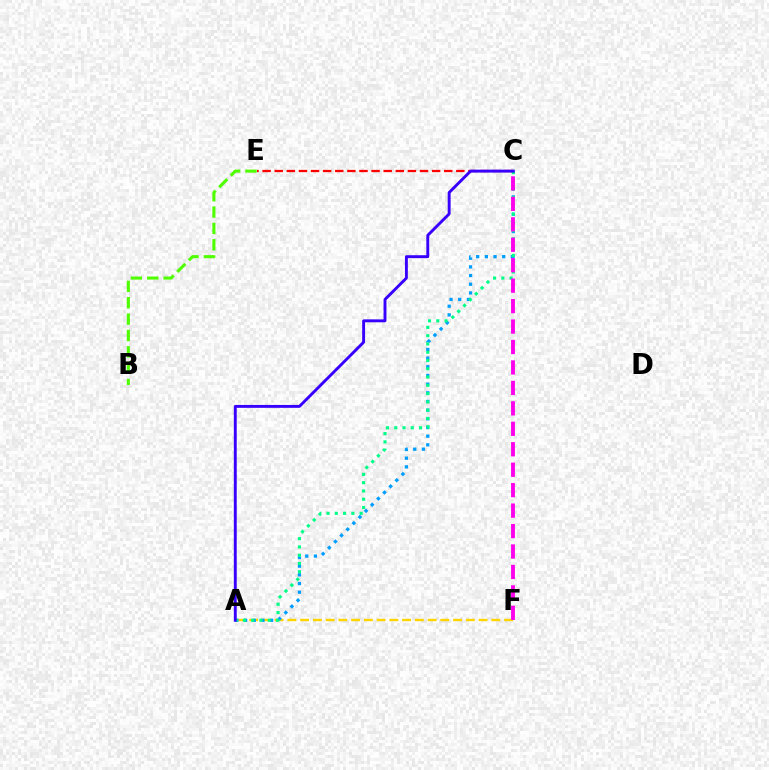{('A', 'F'): [{'color': '#ffd500', 'line_style': 'dashed', 'thickness': 1.73}], ('C', 'E'): [{'color': '#ff0000', 'line_style': 'dashed', 'thickness': 1.64}], ('A', 'C'): [{'color': '#009eff', 'line_style': 'dotted', 'thickness': 2.36}, {'color': '#00ff86', 'line_style': 'dotted', 'thickness': 2.25}, {'color': '#3700ff', 'line_style': 'solid', 'thickness': 2.09}], ('C', 'F'): [{'color': '#ff00ed', 'line_style': 'dashed', 'thickness': 2.78}], ('B', 'E'): [{'color': '#4fff00', 'line_style': 'dashed', 'thickness': 2.22}]}